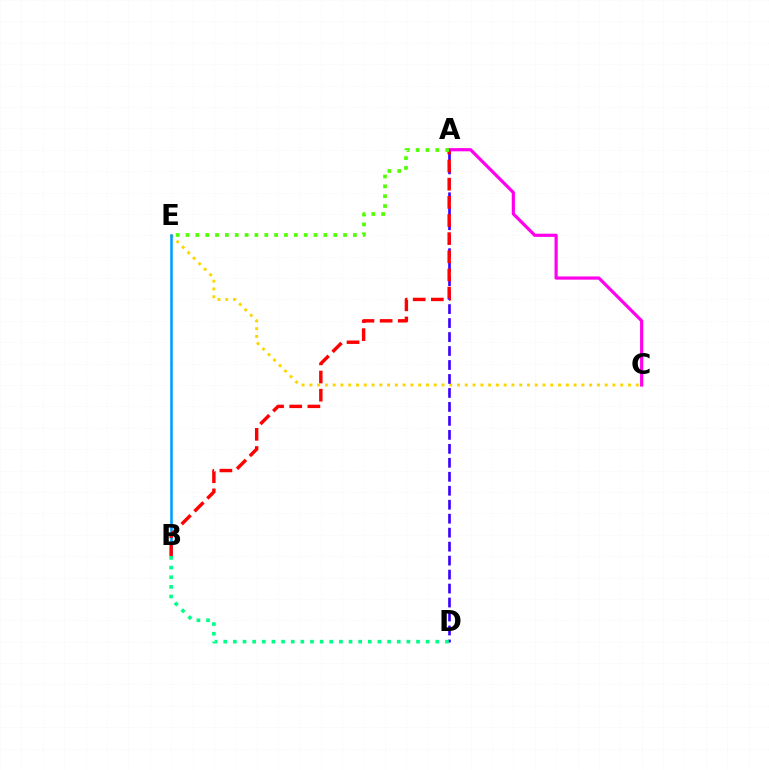{('C', 'E'): [{'color': '#ffd500', 'line_style': 'dotted', 'thickness': 2.11}], ('A', 'D'): [{'color': '#3700ff', 'line_style': 'dashed', 'thickness': 1.9}], ('B', 'E'): [{'color': '#009eff', 'line_style': 'solid', 'thickness': 1.85}], ('A', 'B'): [{'color': '#ff0000', 'line_style': 'dashed', 'thickness': 2.47}], ('A', 'C'): [{'color': '#ff00ed', 'line_style': 'solid', 'thickness': 2.29}], ('B', 'D'): [{'color': '#00ff86', 'line_style': 'dotted', 'thickness': 2.62}], ('A', 'E'): [{'color': '#4fff00', 'line_style': 'dotted', 'thickness': 2.68}]}